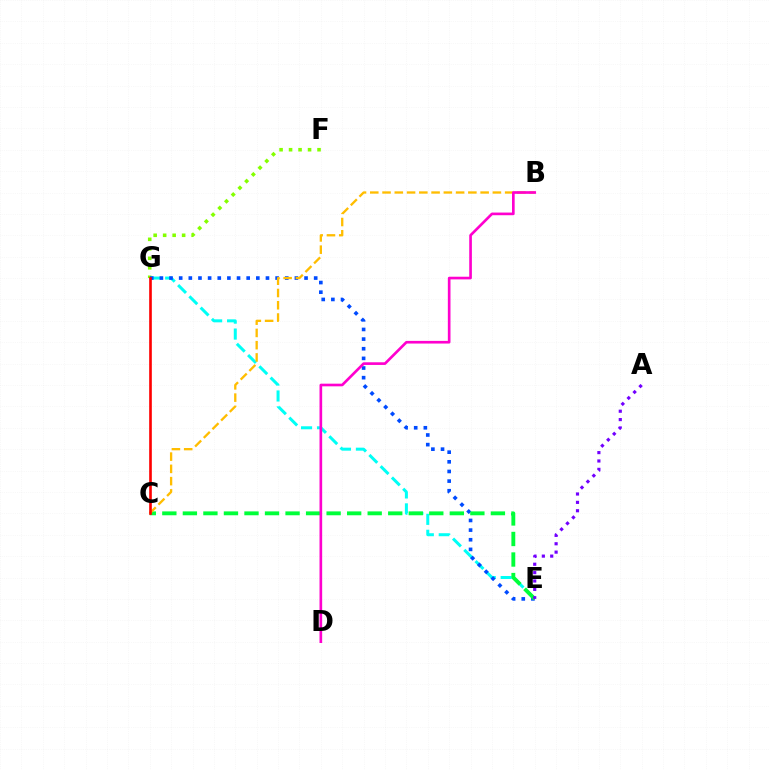{('E', 'G'): [{'color': '#00fff6', 'line_style': 'dashed', 'thickness': 2.16}, {'color': '#004bff', 'line_style': 'dotted', 'thickness': 2.62}], ('F', 'G'): [{'color': '#84ff00', 'line_style': 'dotted', 'thickness': 2.58}], ('C', 'E'): [{'color': '#00ff39', 'line_style': 'dashed', 'thickness': 2.79}], ('B', 'C'): [{'color': '#ffbd00', 'line_style': 'dashed', 'thickness': 1.67}], ('A', 'E'): [{'color': '#7200ff', 'line_style': 'dotted', 'thickness': 2.28}], ('B', 'D'): [{'color': '#ff00cf', 'line_style': 'solid', 'thickness': 1.91}], ('C', 'G'): [{'color': '#ff0000', 'line_style': 'solid', 'thickness': 1.9}]}